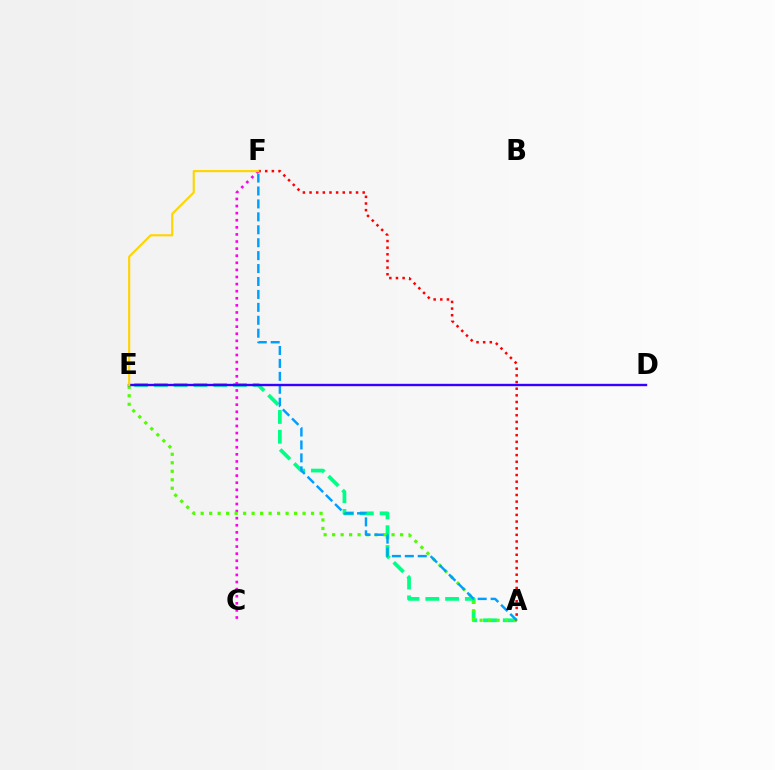{('A', 'E'): [{'color': '#00ff86', 'line_style': 'dashed', 'thickness': 2.69}, {'color': '#4fff00', 'line_style': 'dotted', 'thickness': 2.31}], ('C', 'F'): [{'color': '#ff00ed', 'line_style': 'dotted', 'thickness': 1.93}], ('A', 'F'): [{'color': '#009eff', 'line_style': 'dashed', 'thickness': 1.76}, {'color': '#ff0000', 'line_style': 'dotted', 'thickness': 1.8}], ('D', 'E'): [{'color': '#3700ff', 'line_style': 'solid', 'thickness': 1.72}], ('E', 'F'): [{'color': '#ffd500', 'line_style': 'solid', 'thickness': 1.54}]}